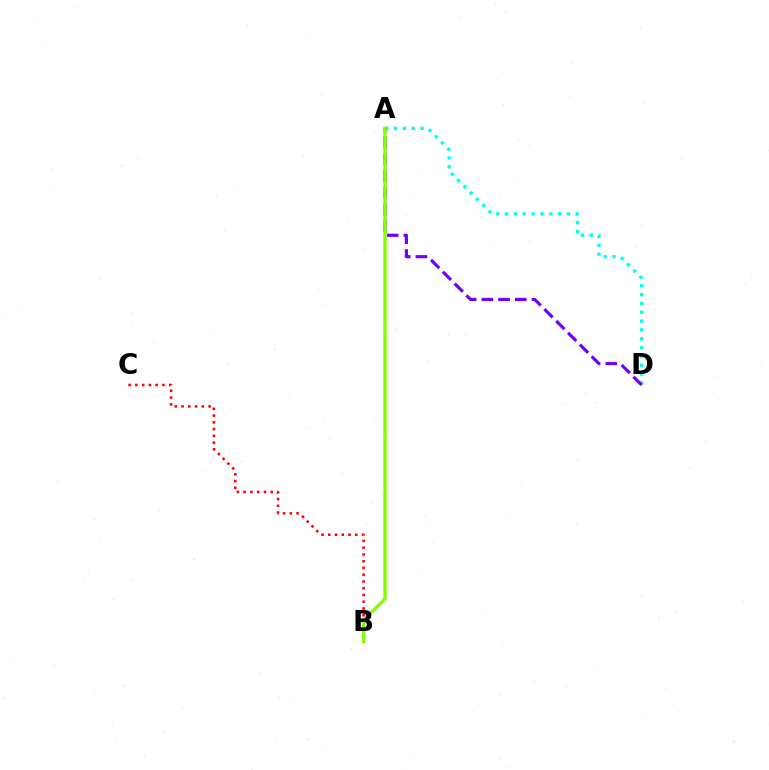{('B', 'C'): [{'color': '#ff0000', 'line_style': 'dotted', 'thickness': 1.84}], ('A', 'D'): [{'color': '#00fff6', 'line_style': 'dotted', 'thickness': 2.4}, {'color': '#7200ff', 'line_style': 'dashed', 'thickness': 2.27}], ('A', 'B'): [{'color': '#84ff00', 'line_style': 'solid', 'thickness': 2.43}]}